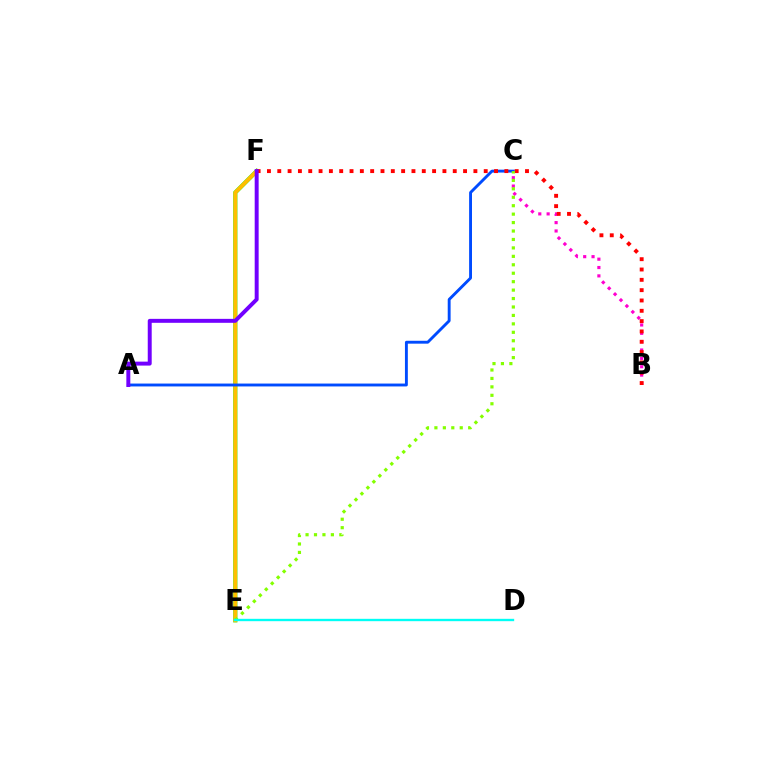{('B', 'C'): [{'color': '#ff00cf', 'line_style': 'dotted', 'thickness': 2.27}], ('E', 'F'): [{'color': '#00ff39', 'line_style': 'solid', 'thickness': 3.0}, {'color': '#ffbd00', 'line_style': 'solid', 'thickness': 2.85}], ('A', 'C'): [{'color': '#004bff', 'line_style': 'solid', 'thickness': 2.08}], ('B', 'F'): [{'color': '#ff0000', 'line_style': 'dotted', 'thickness': 2.8}], ('C', 'E'): [{'color': '#84ff00', 'line_style': 'dotted', 'thickness': 2.29}], ('A', 'F'): [{'color': '#7200ff', 'line_style': 'solid', 'thickness': 2.85}], ('D', 'E'): [{'color': '#00fff6', 'line_style': 'solid', 'thickness': 1.7}]}